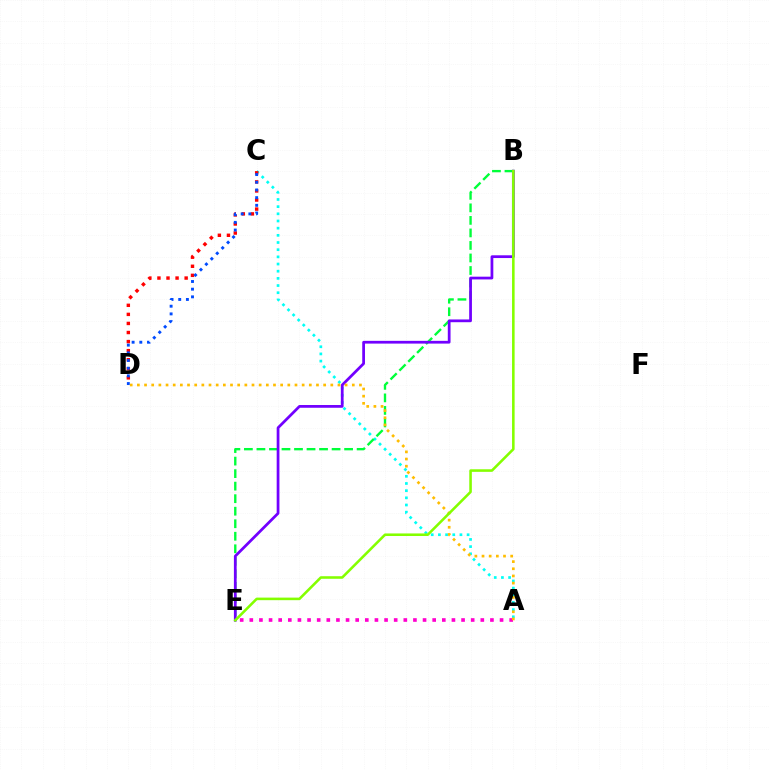{('A', 'C'): [{'color': '#00fff6', 'line_style': 'dotted', 'thickness': 1.95}], ('C', 'D'): [{'color': '#ff0000', 'line_style': 'dotted', 'thickness': 2.46}, {'color': '#004bff', 'line_style': 'dotted', 'thickness': 2.09}], ('B', 'E'): [{'color': '#00ff39', 'line_style': 'dashed', 'thickness': 1.7}, {'color': '#7200ff', 'line_style': 'solid', 'thickness': 1.98}, {'color': '#84ff00', 'line_style': 'solid', 'thickness': 1.85}], ('A', 'E'): [{'color': '#ff00cf', 'line_style': 'dotted', 'thickness': 2.62}], ('A', 'D'): [{'color': '#ffbd00', 'line_style': 'dotted', 'thickness': 1.95}]}